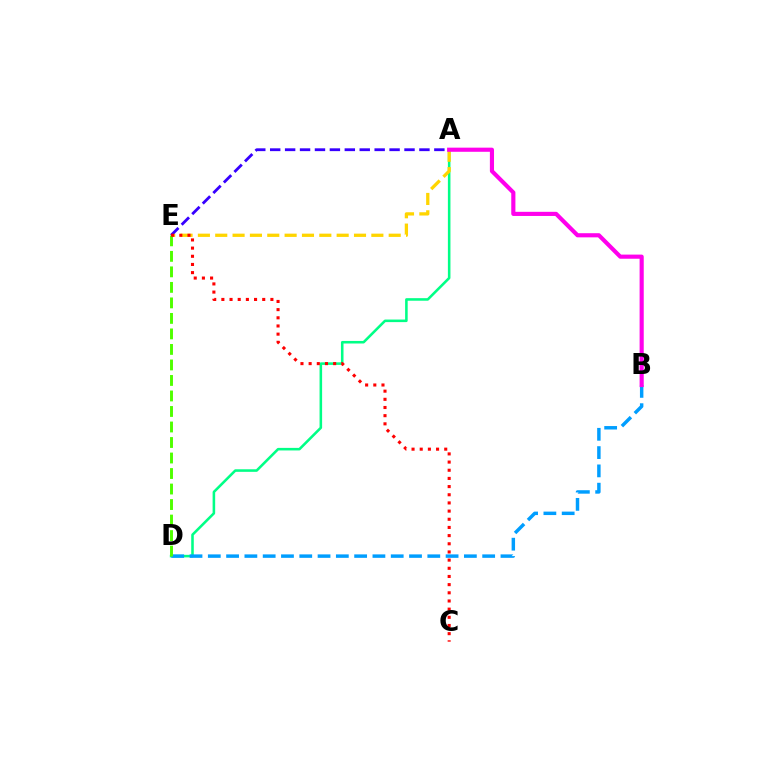{('A', 'D'): [{'color': '#00ff86', 'line_style': 'solid', 'thickness': 1.84}], ('A', 'E'): [{'color': '#ffd500', 'line_style': 'dashed', 'thickness': 2.36}, {'color': '#3700ff', 'line_style': 'dashed', 'thickness': 2.03}], ('B', 'D'): [{'color': '#009eff', 'line_style': 'dashed', 'thickness': 2.48}], ('D', 'E'): [{'color': '#4fff00', 'line_style': 'dashed', 'thickness': 2.11}], ('C', 'E'): [{'color': '#ff0000', 'line_style': 'dotted', 'thickness': 2.22}], ('A', 'B'): [{'color': '#ff00ed', 'line_style': 'solid', 'thickness': 2.98}]}